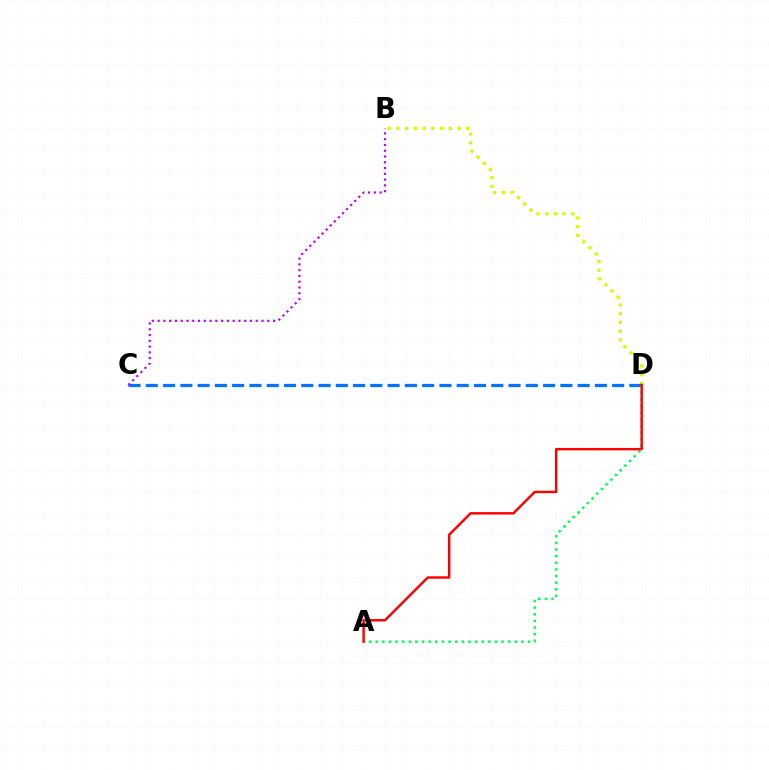{('B', 'D'): [{'color': '#d1ff00', 'line_style': 'dotted', 'thickness': 2.37}], ('C', 'D'): [{'color': '#0074ff', 'line_style': 'dashed', 'thickness': 2.35}], ('B', 'C'): [{'color': '#b900ff', 'line_style': 'dotted', 'thickness': 1.57}], ('A', 'D'): [{'color': '#00ff5c', 'line_style': 'dotted', 'thickness': 1.8}, {'color': '#ff0000', 'line_style': 'solid', 'thickness': 1.75}]}